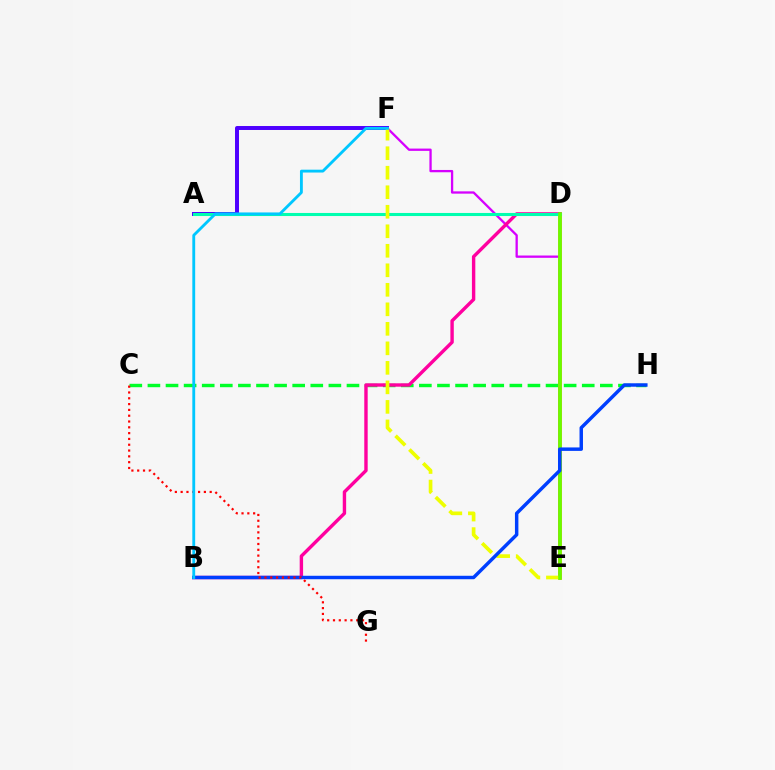{('E', 'F'): [{'color': '#d600ff', 'line_style': 'solid', 'thickness': 1.66}, {'color': '#eeff00', 'line_style': 'dashed', 'thickness': 2.65}], ('C', 'H'): [{'color': '#00ff27', 'line_style': 'dashed', 'thickness': 2.46}], ('D', 'E'): [{'color': '#ff8800', 'line_style': 'solid', 'thickness': 2.59}, {'color': '#66ff00', 'line_style': 'solid', 'thickness': 2.59}], ('B', 'D'): [{'color': '#ff00a0', 'line_style': 'solid', 'thickness': 2.44}], ('A', 'F'): [{'color': '#4f00ff', 'line_style': 'solid', 'thickness': 2.86}], ('A', 'D'): [{'color': '#00ffaf', 'line_style': 'solid', 'thickness': 2.21}], ('B', 'H'): [{'color': '#003fff', 'line_style': 'solid', 'thickness': 2.49}], ('C', 'G'): [{'color': '#ff0000', 'line_style': 'dotted', 'thickness': 1.58}], ('B', 'F'): [{'color': '#00c7ff', 'line_style': 'solid', 'thickness': 2.05}]}